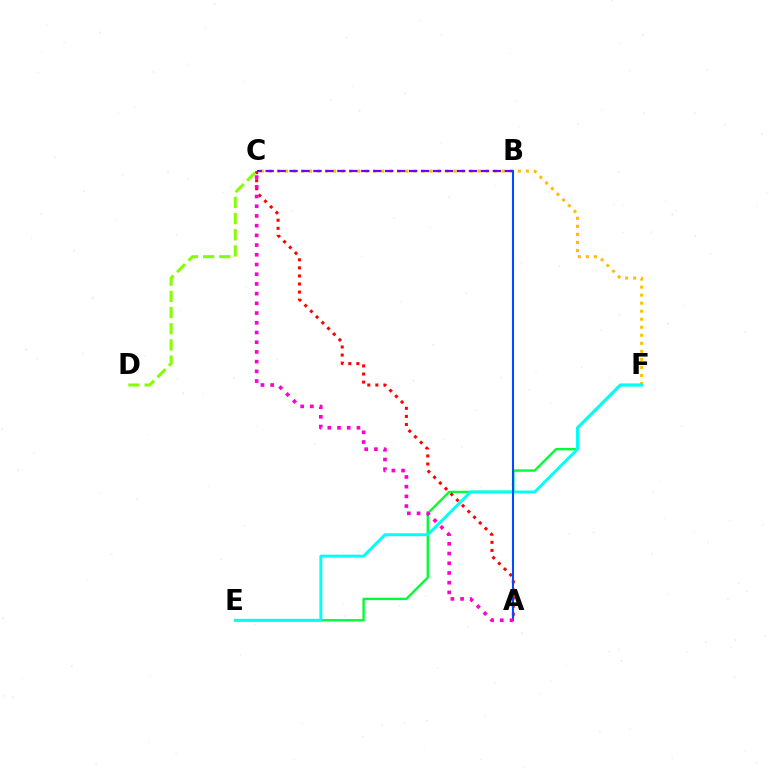{('E', 'F'): [{'color': '#00ff39', 'line_style': 'solid', 'thickness': 1.73}, {'color': '#00fff6', 'line_style': 'solid', 'thickness': 2.11}], ('C', 'F'): [{'color': '#ffbd00', 'line_style': 'dotted', 'thickness': 2.18}], ('A', 'C'): [{'color': '#ff0000', 'line_style': 'dotted', 'thickness': 2.19}, {'color': '#ff00cf', 'line_style': 'dotted', 'thickness': 2.64}], ('C', 'D'): [{'color': '#84ff00', 'line_style': 'dashed', 'thickness': 2.2}], ('B', 'C'): [{'color': '#7200ff', 'line_style': 'dashed', 'thickness': 1.62}], ('A', 'B'): [{'color': '#004bff', 'line_style': 'solid', 'thickness': 1.5}]}